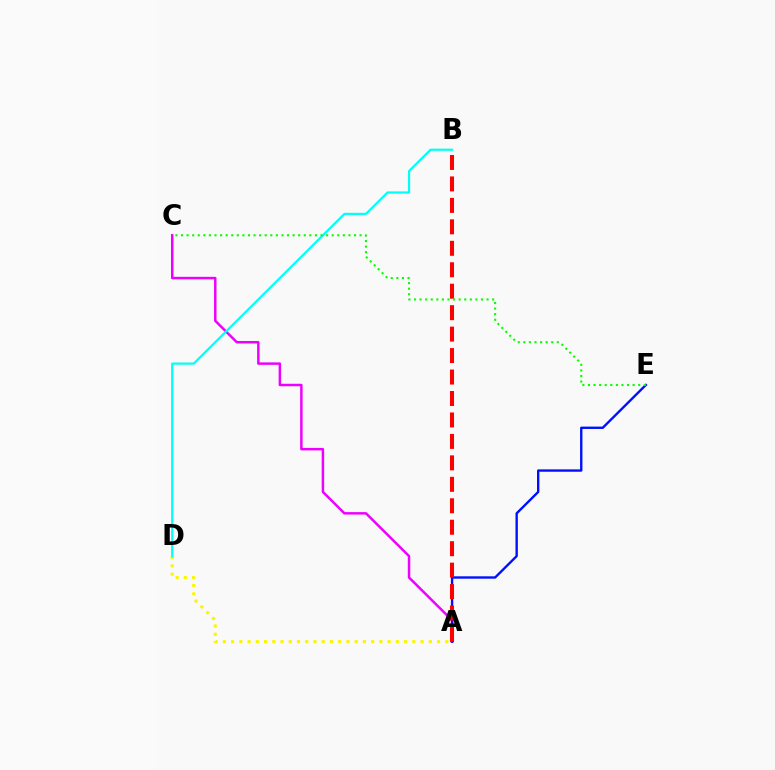{('A', 'D'): [{'color': '#fcf500', 'line_style': 'dotted', 'thickness': 2.24}], ('A', 'C'): [{'color': '#ee00ff', 'line_style': 'solid', 'thickness': 1.78}], ('A', 'E'): [{'color': '#0010ff', 'line_style': 'solid', 'thickness': 1.71}], ('B', 'D'): [{'color': '#00fff6', 'line_style': 'solid', 'thickness': 1.58}], ('A', 'B'): [{'color': '#ff0000', 'line_style': 'dashed', 'thickness': 2.91}], ('C', 'E'): [{'color': '#08ff00', 'line_style': 'dotted', 'thickness': 1.52}]}